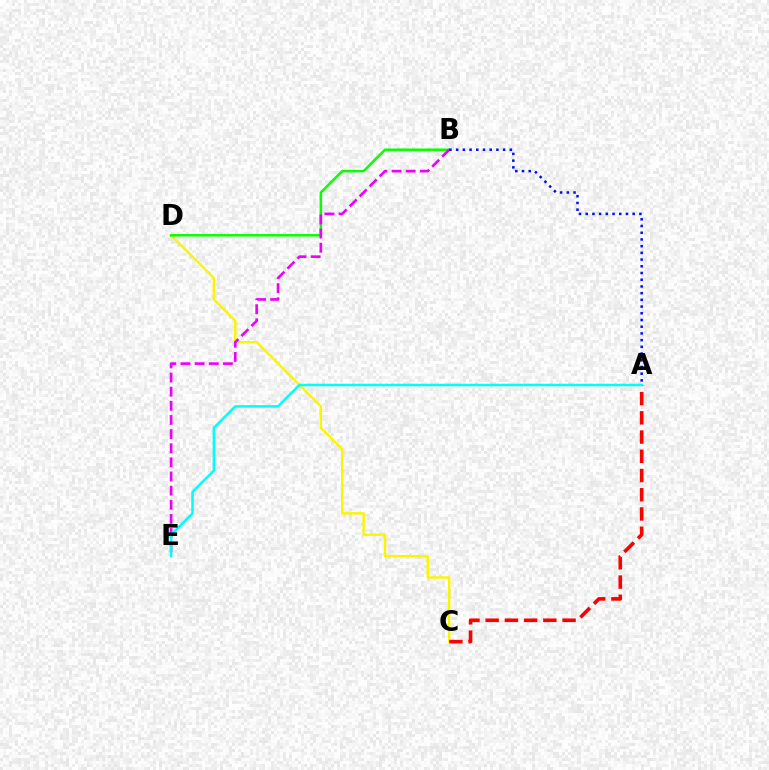{('C', 'D'): [{'color': '#fcf500', 'line_style': 'solid', 'thickness': 1.75}], ('B', 'D'): [{'color': '#08ff00', 'line_style': 'solid', 'thickness': 1.79}], ('B', 'E'): [{'color': '#ee00ff', 'line_style': 'dashed', 'thickness': 1.92}], ('A', 'C'): [{'color': '#ff0000', 'line_style': 'dashed', 'thickness': 2.61}], ('A', 'B'): [{'color': '#0010ff', 'line_style': 'dotted', 'thickness': 1.82}], ('A', 'E'): [{'color': '#00fff6', 'line_style': 'solid', 'thickness': 1.81}]}